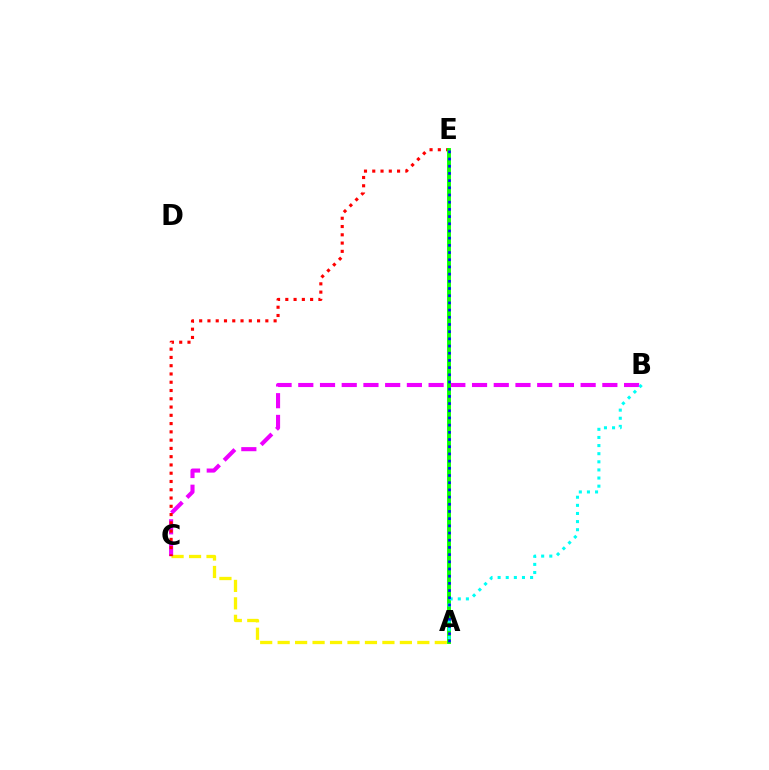{('A', 'C'): [{'color': '#fcf500', 'line_style': 'dashed', 'thickness': 2.37}], ('B', 'C'): [{'color': '#ee00ff', 'line_style': 'dashed', 'thickness': 2.95}], ('C', 'E'): [{'color': '#ff0000', 'line_style': 'dotted', 'thickness': 2.25}], ('A', 'E'): [{'color': '#08ff00', 'line_style': 'solid', 'thickness': 2.78}, {'color': '#0010ff', 'line_style': 'dotted', 'thickness': 1.95}], ('A', 'B'): [{'color': '#00fff6', 'line_style': 'dotted', 'thickness': 2.21}]}